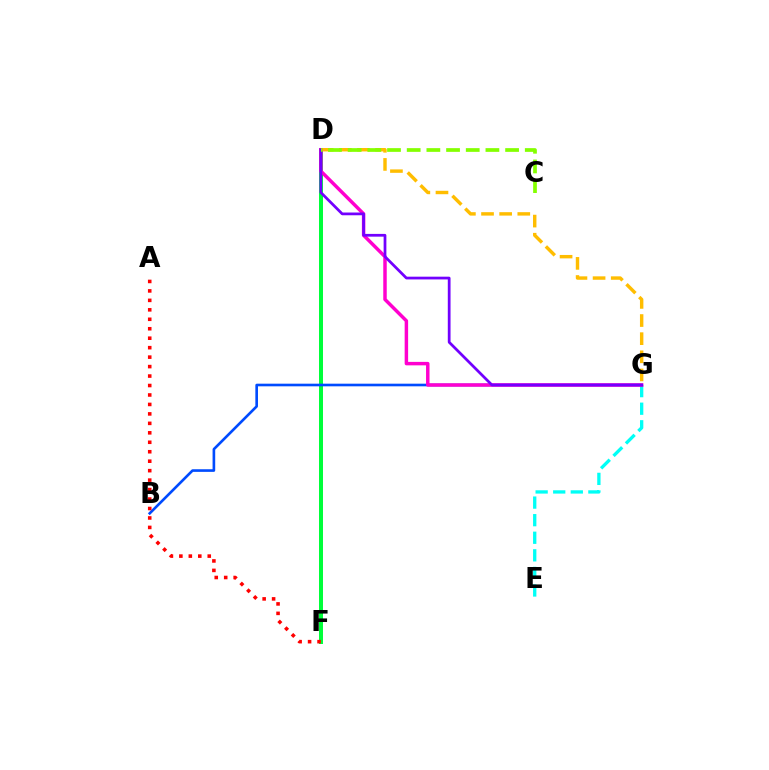{('D', 'F'): [{'color': '#00ff39', 'line_style': 'solid', 'thickness': 2.88}], ('E', 'G'): [{'color': '#00fff6', 'line_style': 'dashed', 'thickness': 2.39}], ('B', 'G'): [{'color': '#004bff', 'line_style': 'solid', 'thickness': 1.9}], ('D', 'G'): [{'color': '#ff00cf', 'line_style': 'solid', 'thickness': 2.5}, {'color': '#ffbd00', 'line_style': 'dashed', 'thickness': 2.46}, {'color': '#7200ff', 'line_style': 'solid', 'thickness': 1.98}], ('A', 'F'): [{'color': '#ff0000', 'line_style': 'dotted', 'thickness': 2.57}], ('C', 'D'): [{'color': '#84ff00', 'line_style': 'dashed', 'thickness': 2.67}]}